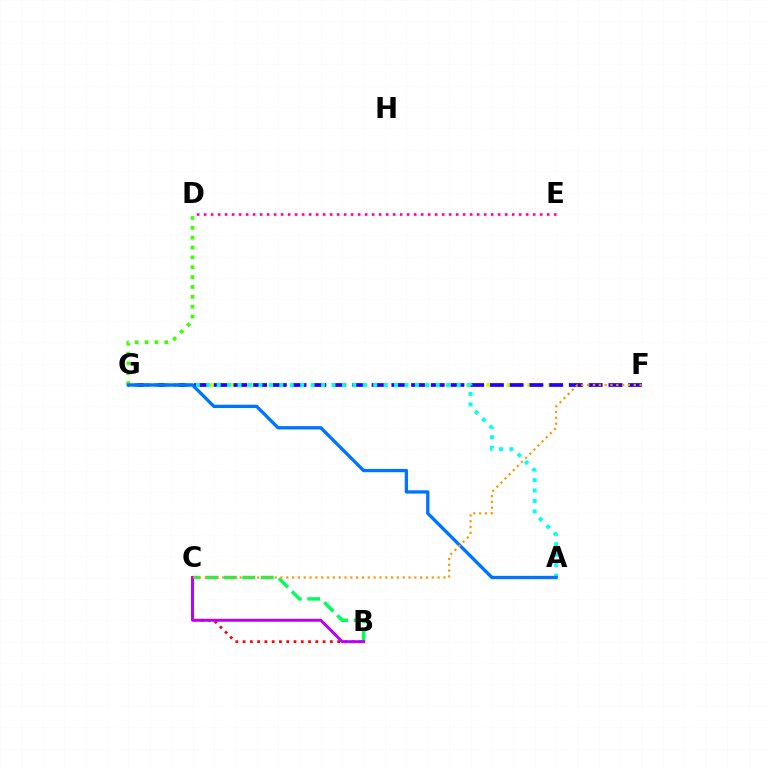{('F', 'G'): [{'color': '#d1ff00', 'line_style': 'dotted', 'thickness': 2.78}, {'color': '#2500ff', 'line_style': 'dashed', 'thickness': 2.68}], ('D', 'E'): [{'color': '#ff00ac', 'line_style': 'dotted', 'thickness': 1.9}], ('B', 'C'): [{'color': '#ff0000', 'line_style': 'dotted', 'thickness': 1.98}, {'color': '#00ff5c', 'line_style': 'dashed', 'thickness': 2.5}, {'color': '#b900ff', 'line_style': 'solid', 'thickness': 2.12}], ('A', 'G'): [{'color': '#00fff6', 'line_style': 'dotted', 'thickness': 2.83}, {'color': '#0074ff', 'line_style': 'solid', 'thickness': 2.4}], ('D', 'G'): [{'color': '#3dff00', 'line_style': 'dotted', 'thickness': 2.68}], ('C', 'F'): [{'color': '#ff9400', 'line_style': 'dotted', 'thickness': 1.58}]}